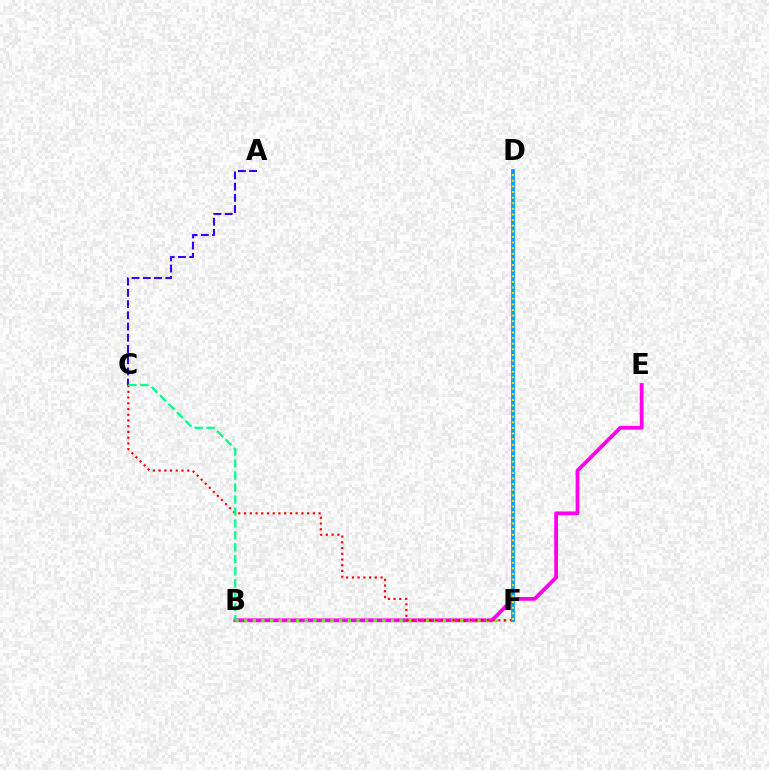{('B', 'E'): [{'color': '#ff00ed', 'line_style': 'solid', 'thickness': 2.72}], ('A', 'C'): [{'color': '#3700ff', 'line_style': 'dashed', 'thickness': 1.52}], ('B', 'F'): [{'color': '#4fff00', 'line_style': 'dotted', 'thickness': 2.35}], ('C', 'F'): [{'color': '#ff0000', 'line_style': 'dotted', 'thickness': 1.56}], ('B', 'C'): [{'color': '#00ff86', 'line_style': 'dashed', 'thickness': 1.63}], ('D', 'F'): [{'color': '#009eff', 'line_style': 'solid', 'thickness': 2.73}, {'color': '#ffd500', 'line_style': 'dotted', 'thickness': 1.53}]}